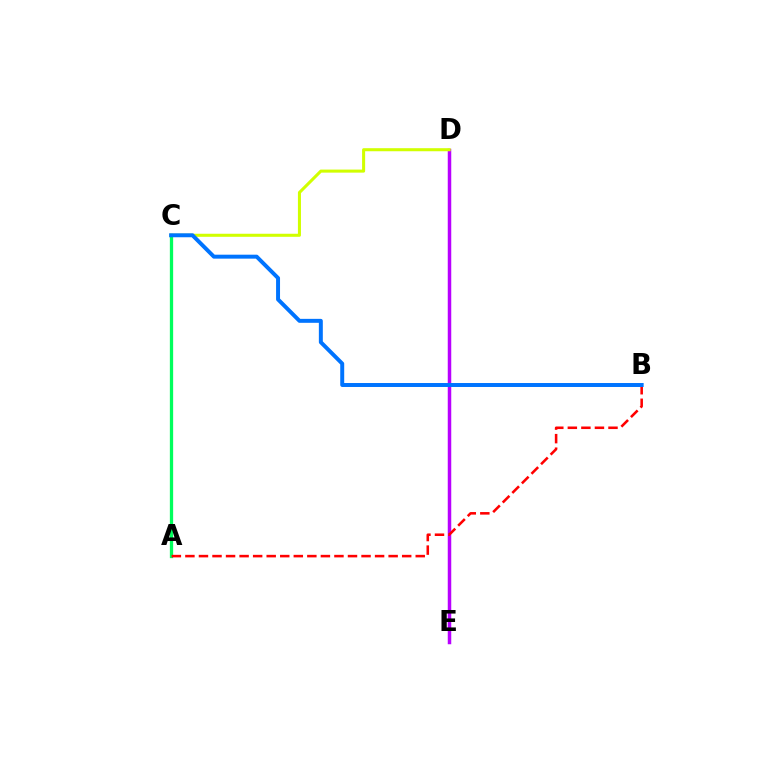{('A', 'C'): [{'color': '#00ff5c', 'line_style': 'solid', 'thickness': 2.37}], ('D', 'E'): [{'color': '#b900ff', 'line_style': 'solid', 'thickness': 2.52}], ('C', 'D'): [{'color': '#d1ff00', 'line_style': 'solid', 'thickness': 2.2}], ('A', 'B'): [{'color': '#ff0000', 'line_style': 'dashed', 'thickness': 1.84}], ('B', 'C'): [{'color': '#0074ff', 'line_style': 'solid', 'thickness': 2.85}]}